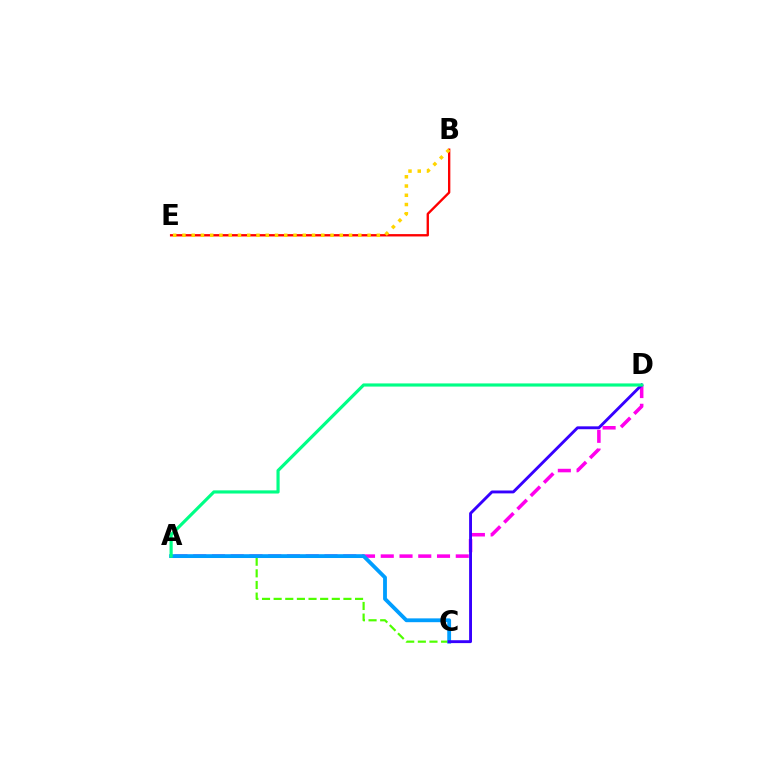{('A', 'C'): [{'color': '#4fff00', 'line_style': 'dashed', 'thickness': 1.58}, {'color': '#009eff', 'line_style': 'solid', 'thickness': 2.75}], ('A', 'D'): [{'color': '#ff00ed', 'line_style': 'dashed', 'thickness': 2.55}, {'color': '#00ff86', 'line_style': 'solid', 'thickness': 2.27}], ('B', 'E'): [{'color': '#ff0000', 'line_style': 'solid', 'thickness': 1.69}, {'color': '#ffd500', 'line_style': 'dotted', 'thickness': 2.52}], ('C', 'D'): [{'color': '#3700ff', 'line_style': 'solid', 'thickness': 2.08}]}